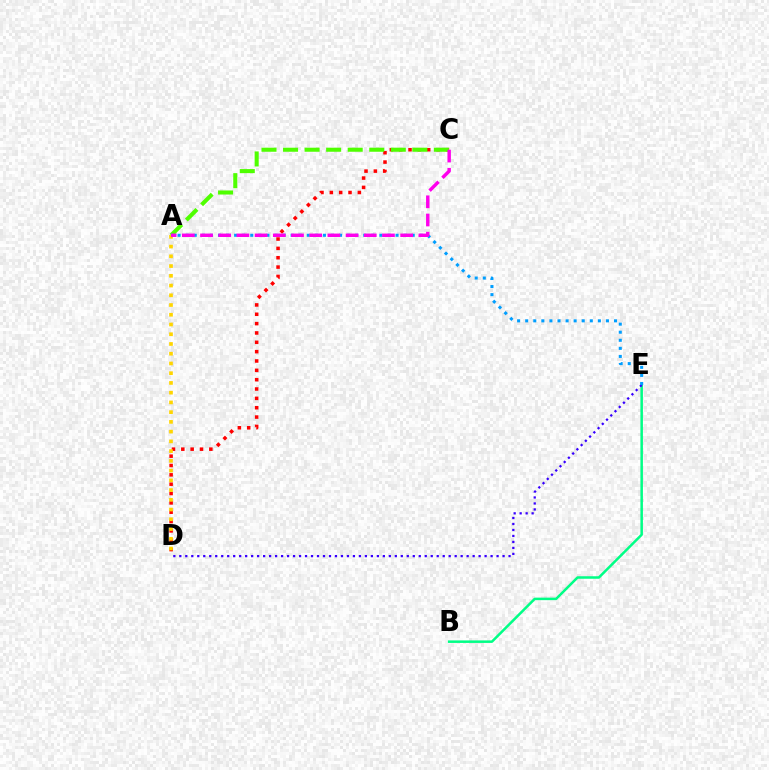{('C', 'D'): [{'color': '#ff0000', 'line_style': 'dotted', 'thickness': 2.54}], ('B', 'E'): [{'color': '#00ff86', 'line_style': 'solid', 'thickness': 1.81}], ('D', 'E'): [{'color': '#3700ff', 'line_style': 'dotted', 'thickness': 1.63}], ('A', 'C'): [{'color': '#4fff00', 'line_style': 'dashed', 'thickness': 2.93}, {'color': '#ff00ed', 'line_style': 'dashed', 'thickness': 2.47}], ('A', 'D'): [{'color': '#ffd500', 'line_style': 'dotted', 'thickness': 2.65}], ('A', 'E'): [{'color': '#009eff', 'line_style': 'dotted', 'thickness': 2.19}]}